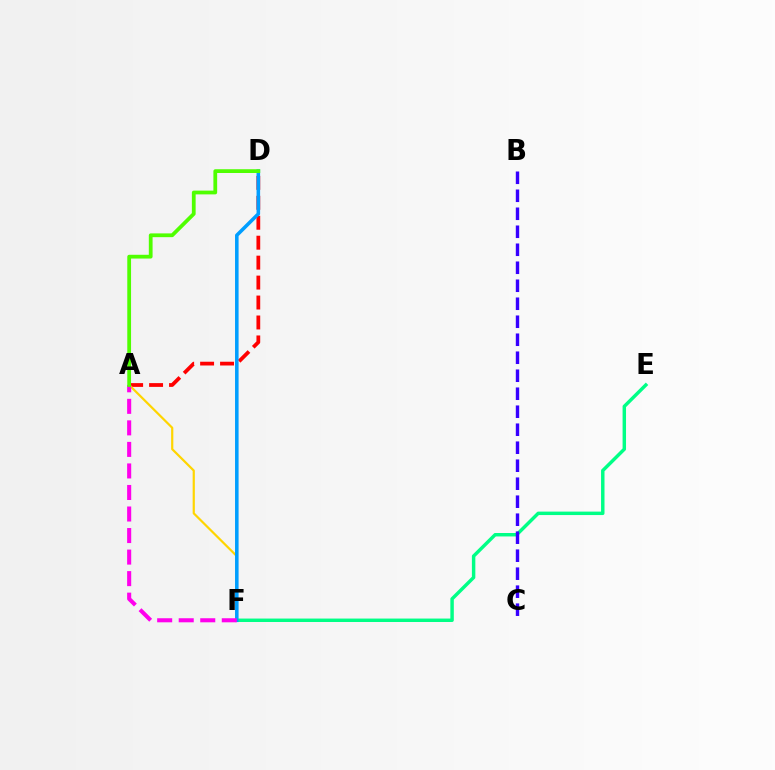{('A', 'D'): [{'color': '#ff0000', 'line_style': 'dashed', 'thickness': 2.71}, {'color': '#4fff00', 'line_style': 'solid', 'thickness': 2.71}], ('E', 'F'): [{'color': '#00ff86', 'line_style': 'solid', 'thickness': 2.48}], ('A', 'F'): [{'color': '#ffd500', 'line_style': 'solid', 'thickness': 1.58}, {'color': '#ff00ed', 'line_style': 'dashed', 'thickness': 2.93}], ('D', 'F'): [{'color': '#009eff', 'line_style': 'solid', 'thickness': 2.56}], ('B', 'C'): [{'color': '#3700ff', 'line_style': 'dashed', 'thickness': 2.44}]}